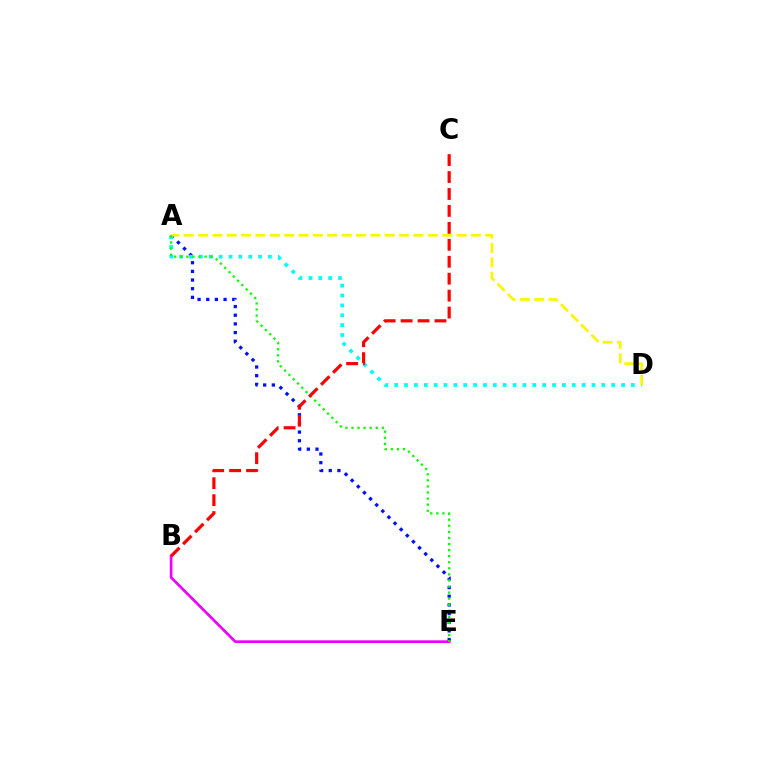{('A', 'E'): [{'color': '#0010ff', 'line_style': 'dotted', 'thickness': 2.35}, {'color': '#08ff00', 'line_style': 'dotted', 'thickness': 1.65}], ('B', 'E'): [{'color': '#ee00ff', 'line_style': 'solid', 'thickness': 1.93}], ('A', 'D'): [{'color': '#00fff6', 'line_style': 'dotted', 'thickness': 2.68}, {'color': '#fcf500', 'line_style': 'dashed', 'thickness': 1.95}], ('B', 'C'): [{'color': '#ff0000', 'line_style': 'dashed', 'thickness': 2.3}]}